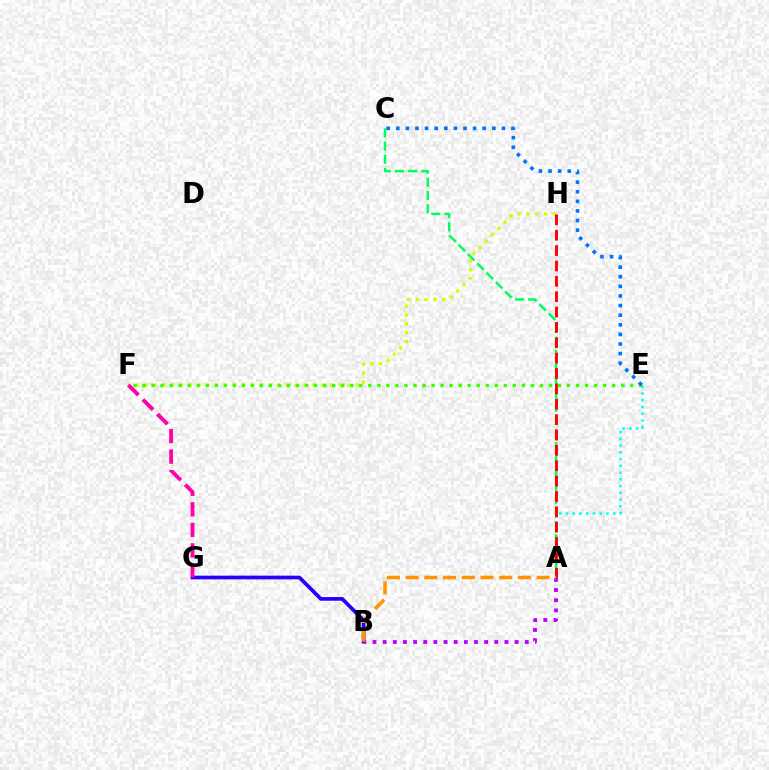{('F', 'H'): [{'color': '#d1ff00', 'line_style': 'dotted', 'thickness': 2.4}], ('A', 'E'): [{'color': '#00fff6', 'line_style': 'dotted', 'thickness': 1.83}], ('A', 'C'): [{'color': '#00ff5c', 'line_style': 'dashed', 'thickness': 1.79}], ('B', 'G'): [{'color': '#2500ff', 'line_style': 'solid', 'thickness': 2.66}], ('A', 'H'): [{'color': '#ff0000', 'line_style': 'dashed', 'thickness': 2.09}], ('A', 'B'): [{'color': '#b900ff', 'line_style': 'dotted', 'thickness': 2.76}, {'color': '#ff9400', 'line_style': 'dashed', 'thickness': 2.54}], ('E', 'F'): [{'color': '#3dff00', 'line_style': 'dotted', 'thickness': 2.45}], ('F', 'G'): [{'color': '#ff00ac', 'line_style': 'dashed', 'thickness': 2.79}], ('C', 'E'): [{'color': '#0074ff', 'line_style': 'dotted', 'thickness': 2.61}]}